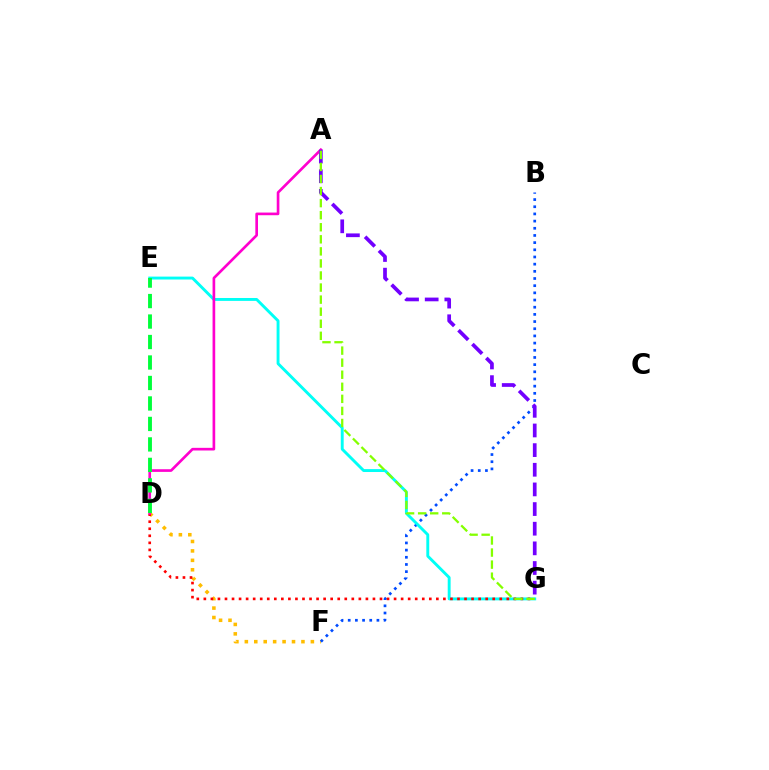{('D', 'F'): [{'color': '#ffbd00', 'line_style': 'dotted', 'thickness': 2.56}], ('B', 'F'): [{'color': '#004bff', 'line_style': 'dotted', 'thickness': 1.95}], ('E', 'G'): [{'color': '#00fff6', 'line_style': 'solid', 'thickness': 2.09}], ('D', 'G'): [{'color': '#ff0000', 'line_style': 'dotted', 'thickness': 1.91}], ('A', 'D'): [{'color': '#ff00cf', 'line_style': 'solid', 'thickness': 1.91}], ('A', 'G'): [{'color': '#7200ff', 'line_style': 'dashed', 'thickness': 2.67}, {'color': '#84ff00', 'line_style': 'dashed', 'thickness': 1.64}], ('D', 'E'): [{'color': '#00ff39', 'line_style': 'dashed', 'thickness': 2.78}]}